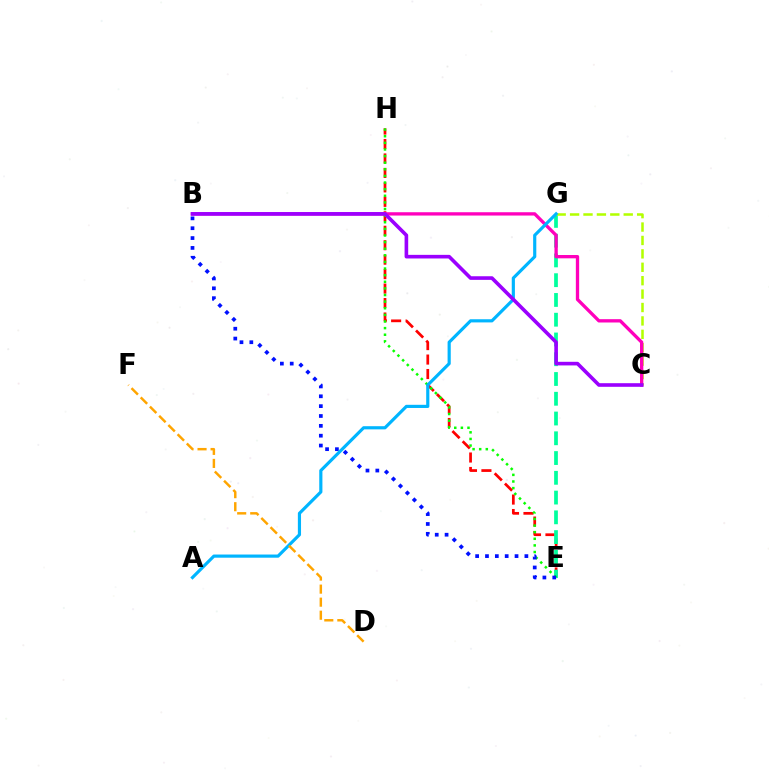{('E', 'H'): [{'color': '#ff0000', 'line_style': 'dashed', 'thickness': 1.96}, {'color': '#08ff00', 'line_style': 'dotted', 'thickness': 1.8}], ('E', 'G'): [{'color': '#00ff9d', 'line_style': 'dashed', 'thickness': 2.68}], ('C', 'G'): [{'color': '#b3ff00', 'line_style': 'dashed', 'thickness': 1.82}], ('B', 'C'): [{'color': '#ff00bd', 'line_style': 'solid', 'thickness': 2.39}, {'color': '#9b00ff', 'line_style': 'solid', 'thickness': 2.61}], ('B', 'E'): [{'color': '#0010ff', 'line_style': 'dotted', 'thickness': 2.68}], ('A', 'G'): [{'color': '#00b5ff', 'line_style': 'solid', 'thickness': 2.28}], ('D', 'F'): [{'color': '#ffa500', 'line_style': 'dashed', 'thickness': 1.77}]}